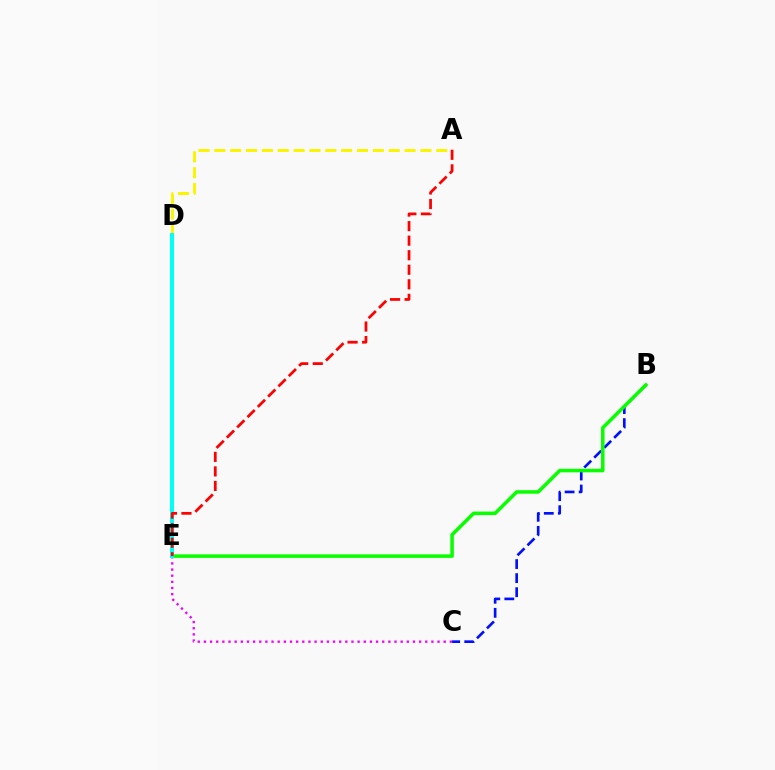{('A', 'D'): [{'color': '#fcf500', 'line_style': 'dashed', 'thickness': 2.15}], ('B', 'C'): [{'color': '#0010ff', 'line_style': 'dashed', 'thickness': 1.91}], ('B', 'E'): [{'color': '#08ff00', 'line_style': 'solid', 'thickness': 2.54}], ('C', 'E'): [{'color': '#ee00ff', 'line_style': 'dotted', 'thickness': 1.67}], ('D', 'E'): [{'color': '#00fff6', 'line_style': 'solid', 'thickness': 2.89}], ('A', 'E'): [{'color': '#ff0000', 'line_style': 'dashed', 'thickness': 1.98}]}